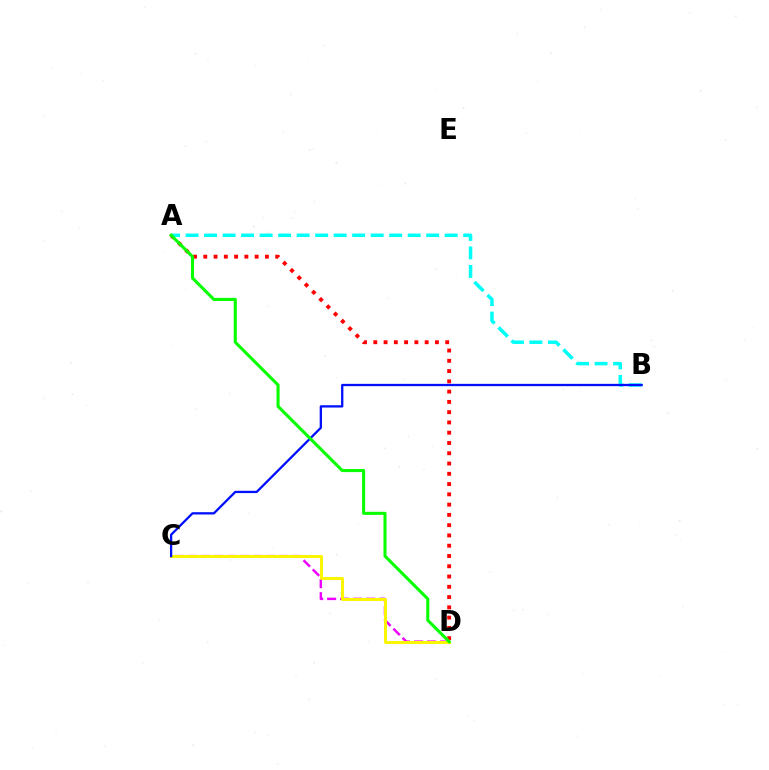{('A', 'D'): [{'color': '#ff0000', 'line_style': 'dotted', 'thickness': 2.79}, {'color': '#08ff00', 'line_style': 'solid', 'thickness': 2.21}], ('A', 'B'): [{'color': '#00fff6', 'line_style': 'dashed', 'thickness': 2.51}], ('C', 'D'): [{'color': '#ee00ff', 'line_style': 'dashed', 'thickness': 1.77}, {'color': '#fcf500', 'line_style': 'solid', 'thickness': 2.15}], ('B', 'C'): [{'color': '#0010ff', 'line_style': 'solid', 'thickness': 1.65}]}